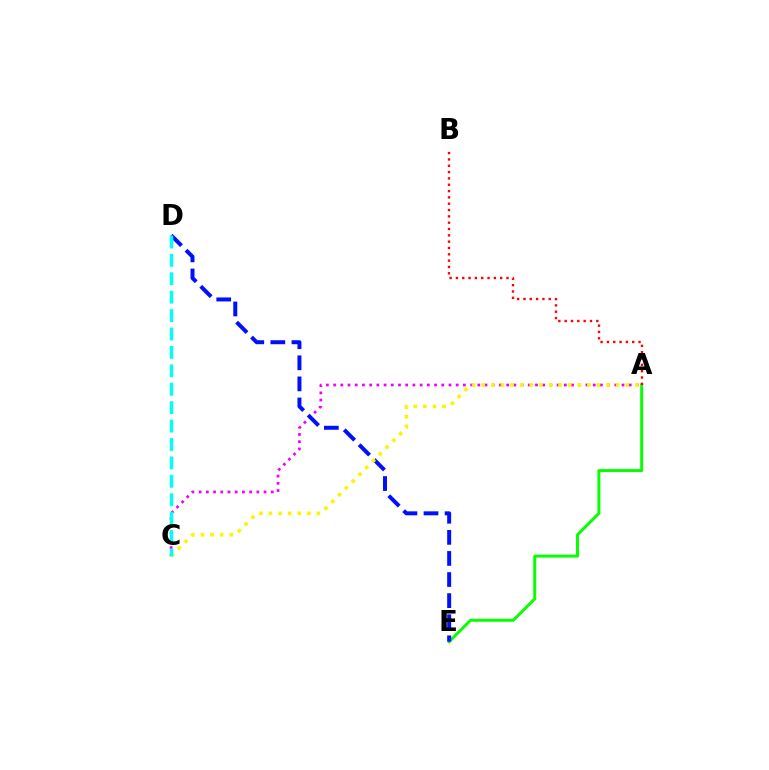{('A', 'E'): [{'color': '#08ff00', 'line_style': 'solid', 'thickness': 2.14}], ('A', 'C'): [{'color': '#ee00ff', 'line_style': 'dotted', 'thickness': 1.96}, {'color': '#fcf500', 'line_style': 'dotted', 'thickness': 2.61}], ('D', 'E'): [{'color': '#0010ff', 'line_style': 'dashed', 'thickness': 2.87}], ('C', 'D'): [{'color': '#00fff6', 'line_style': 'dashed', 'thickness': 2.5}], ('A', 'B'): [{'color': '#ff0000', 'line_style': 'dotted', 'thickness': 1.72}]}